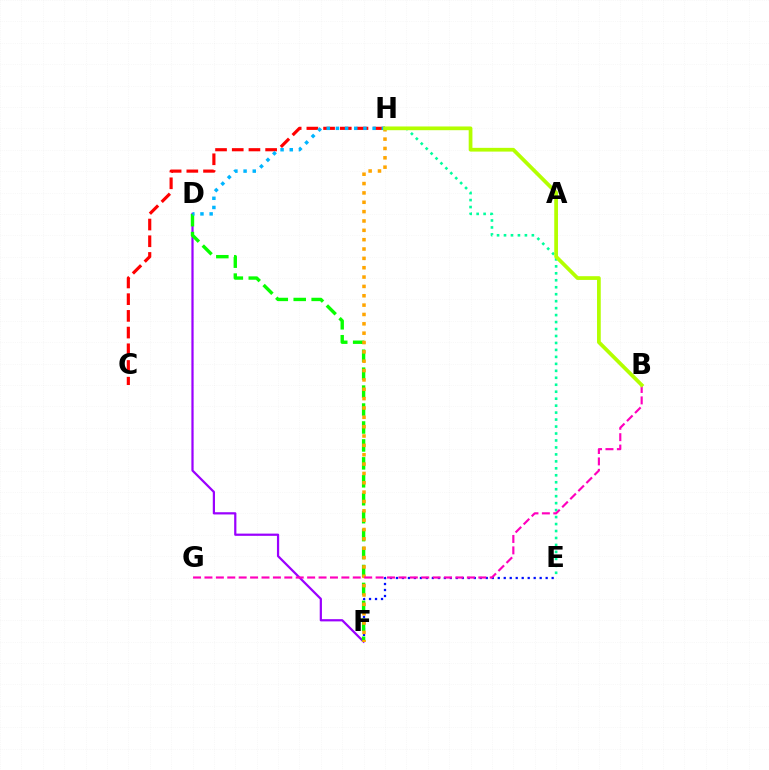{('E', 'F'): [{'color': '#0010ff', 'line_style': 'dotted', 'thickness': 1.63}], ('E', 'H'): [{'color': '#00ff9d', 'line_style': 'dotted', 'thickness': 1.89}], ('C', 'H'): [{'color': '#ff0000', 'line_style': 'dashed', 'thickness': 2.27}], ('D', 'F'): [{'color': '#9b00ff', 'line_style': 'solid', 'thickness': 1.6}, {'color': '#08ff00', 'line_style': 'dashed', 'thickness': 2.44}], ('F', 'H'): [{'color': '#ffa500', 'line_style': 'dotted', 'thickness': 2.54}], ('B', 'G'): [{'color': '#ff00bd', 'line_style': 'dashed', 'thickness': 1.55}], ('D', 'H'): [{'color': '#00b5ff', 'line_style': 'dotted', 'thickness': 2.49}], ('B', 'H'): [{'color': '#b3ff00', 'line_style': 'solid', 'thickness': 2.69}]}